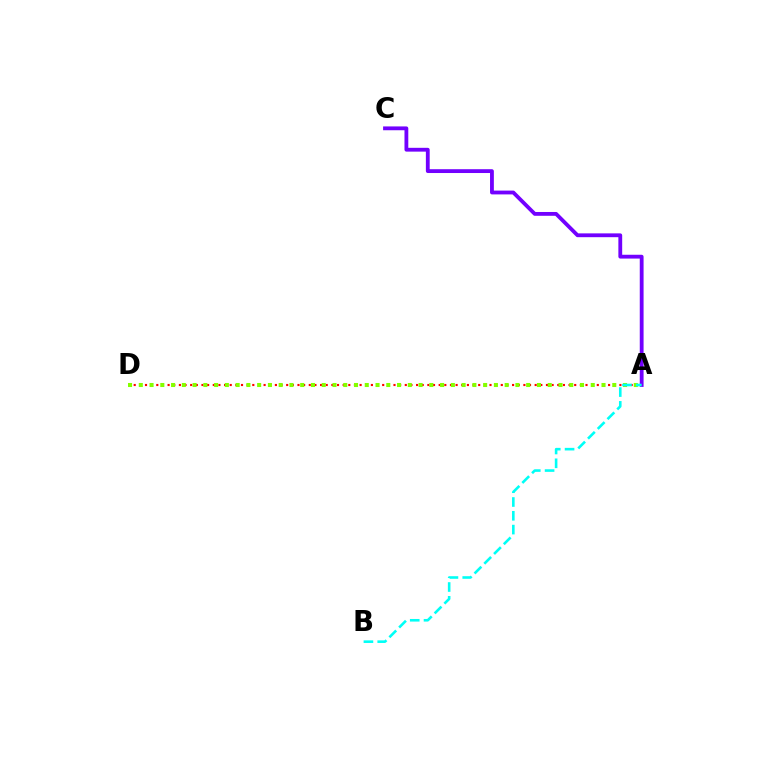{('A', 'C'): [{'color': '#7200ff', 'line_style': 'solid', 'thickness': 2.75}], ('A', 'D'): [{'color': '#ff0000', 'line_style': 'dotted', 'thickness': 1.53}, {'color': '#84ff00', 'line_style': 'dotted', 'thickness': 2.92}], ('A', 'B'): [{'color': '#00fff6', 'line_style': 'dashed', 'thickness': 1.87}]}